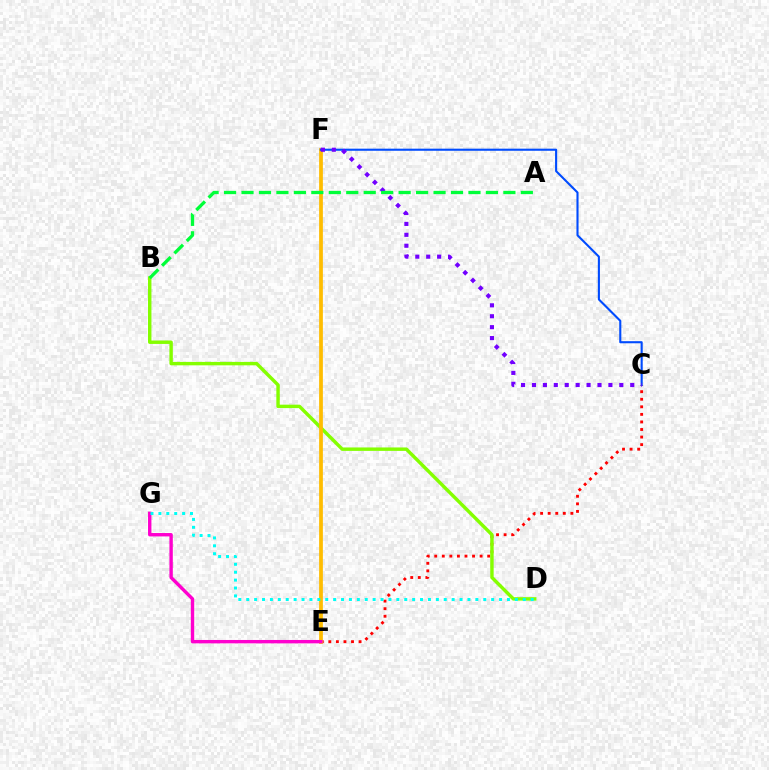{('C', 'E'): [{'color': '#ff0000', 'line_style': 'dotted', 'thickness': 2.05}], ('B', 'D'): [{'color': '#84ff00', 'line_style': 'solid', 'thickness': 2.47}], ('E', 'F'): [{'color': '#ffbd00', 'line_style': 'solid', 'thickness': 2.7}], ('E', 'G'): [{'color': '#ff00cf', 'line_style': 'solid', 'thickness': 2.44}], ('C', 'F'): [{'color': '#004bff', 'line_style': 'solid', 'thickness': 1.51}, {'color': '#7200ff', 'line_style': 'dotted', 'thickness': 2.97}], ('D', 'G'): [{'color': '#00fff6', 'line_style': 'dotted', 'thickness': 2.15}], ('A', 'B'): [{'color': '#00ff39', 'line_style': 'dashed', 'thickness': 2.37}]}